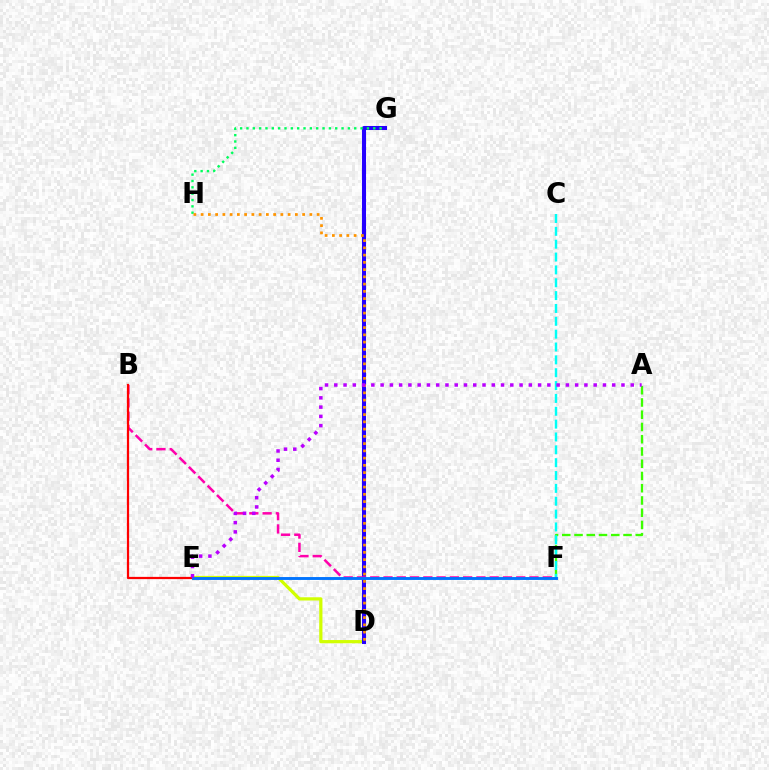{('D', 'E'): [{'color': '#d1ff00', 'line_style': 'solid', 'thickness': 2.32}], ('D', 'G'): [{'color': '#2500ff', 'line_style': 'solid', 'thickness': 2.91}], ('A', 'F'): [{'color': '#3dff00', 'line_style': 'dashed', 'thickness': 1.66}], ('C', 'F'): [{'color': '#00fff6', 'line_style': 'dashed', 'thickness': 1.75}], ('G', 'H'): [{'color': '#00ff5c', 'line_style': 'dotted', 'thickness': 1.72}], ('B', 'F'): [{'color': '#ff00ac', 'line_style': 'dashed', 'thickness': 1.8}], ('B', 'E'): [{'color': '#ff0000', 'line_style': 'solid', 'thickness': 1.61}], ('E', 'F'): [{'color': '#0074ff', 'line_style': 'solid', 'thickness': 2.09}], ('D', 'H'): [{'color': '#ff9400', 'line_style': 'dotted', 'thickness': 1.97}], ('A', 'E'): [{'color': '#b900ff', 'line_style': 'dotted', 'thickness': 2.52}]}